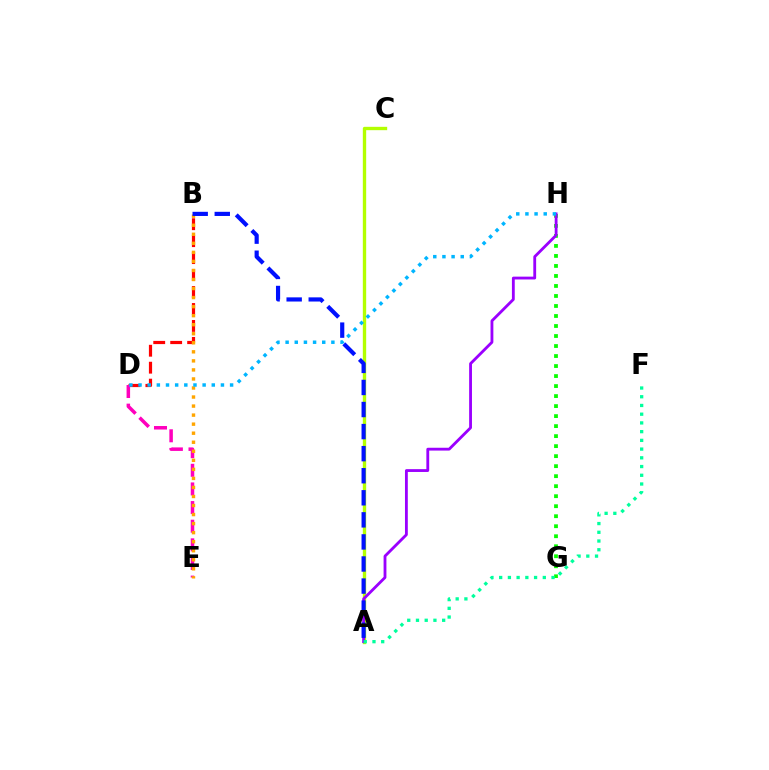{('B', 'D'): [{'color': '#ff0000', 'line_style': 'dashed', 'thickness': 2.3}], ('G', 'H'): [{'color': '#08ff00', 'line_style': 'dotted', 'thickness': 2.72}], ('A', 'C'): [{'color': '#b3ff00', 'line_style': 'solid', 'thickness': 2.41}], ('D', 'E'): [{'color': '#ff00bd', 'line_style': 'dashed', 'thickness': 2.53}], ('B', 'E'): [{'color': '#ffa500', 'line_style': 'dotted', 'thickness': 2.46}], ('A', 'H'): [{'color': '#9b00ff', 'line_style': 'solid', 'thickness': 2.04}], ('D', 'H'): [{'color': '#00b5ff', 'line_style': 'dotted', 'thickness': 2.49}], ('A', 'F'): [{'color': '#00ff9d', 'line_style': 'dotted', 'thickness': 2.37}], ('A', 'B'): [{'color': '#0010ff', 'line_style': 'dashed', 'thickness': 3.0}]}